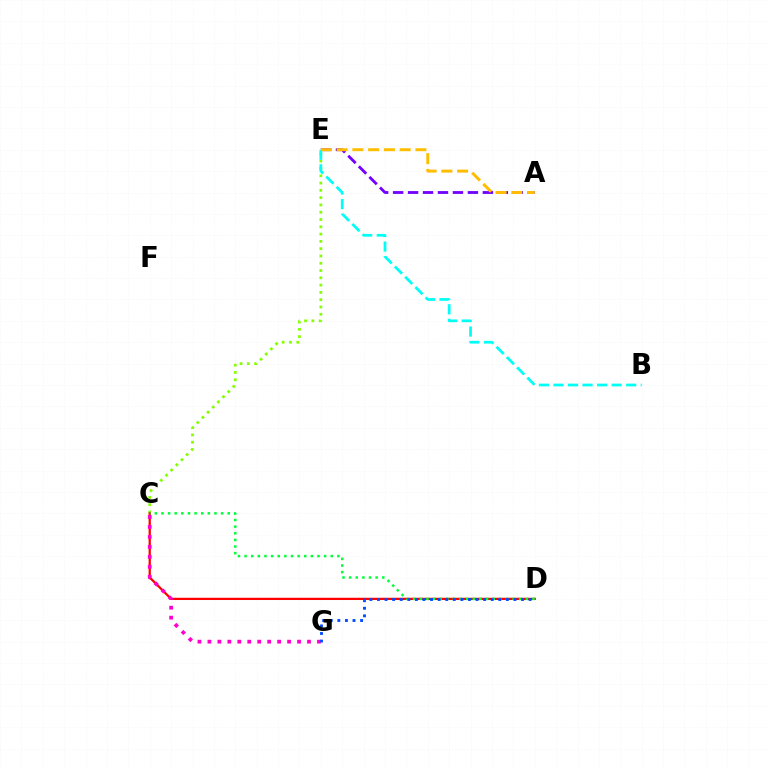{('C', 'E'): [{'color': '#84ff00', 'line_style': 'dotted', 'thickness': 1.98}], ('C', 'D'): [{'color': '#ff0000', 'line_style': 'solid', 'thickness': 1.62}, {'color': '#00ff39', 'line_style': 'dotted', 'thickness': 1.8}], ('C', 'G'): [{'color': '#ff00cf', 'line_style': 'dotted', 'thickness': 2.71}], ('A', 'E'): [{'color': '#7200ff', 'line_style': 'dashed', 'thickness': 2.03}, {'color': '#ffbd00', 'line_style': 'dashed', 'thickness': 2.14}], ('D', 'G'): [{'color': '#004bff', 'line_style': 'dotted', 'thickness': 2.06}], ('B', 'E'): [{'color': '#00fff6', 'line_style': 'dashed', 'thickness': 1.98}]}